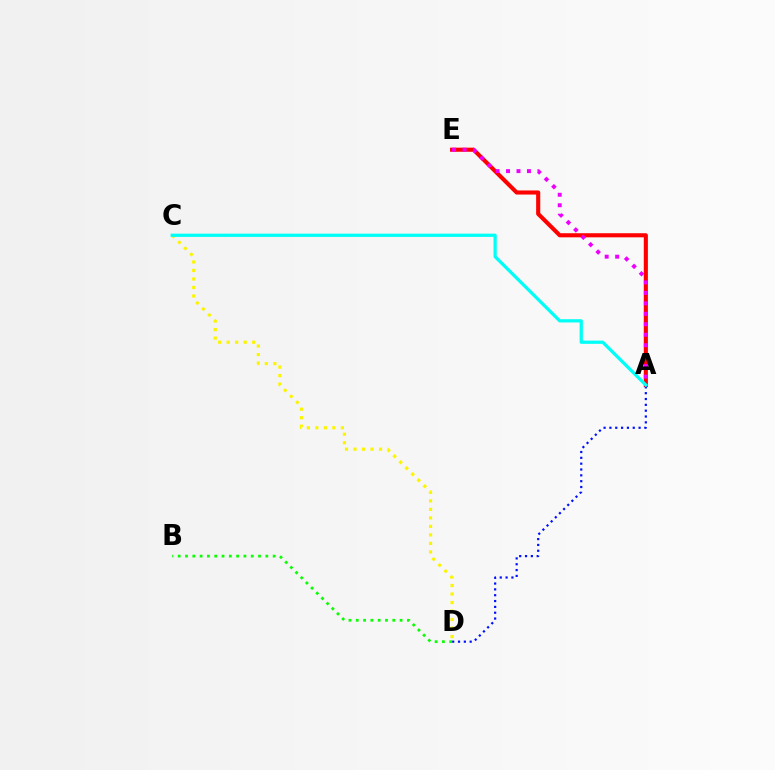{('A', 'E'): [{'color': '#ff0000', 'line_style': 'solid', 'thickness': 2.95}, {'color': '#ee00ff', 'line_style': 'dotted', 'thickness': 2.84}], ('A', 'D'): [{'color': '#0010ff', 'line_style': 'dotted', 'thickness': 1.58}], ('C', 'D'): [{'color': '#fcf500', 'line_style': 'dotted', 'thickness': 2.31}], ('A', 'C'): [{'color': '#00fff6', 'line_style': 'solid', 'thickness': 2.33}], ('B', 'D'): [{'color': '#08ff00', 'line_style': 'dotted', 'thickness': 1.98}]}